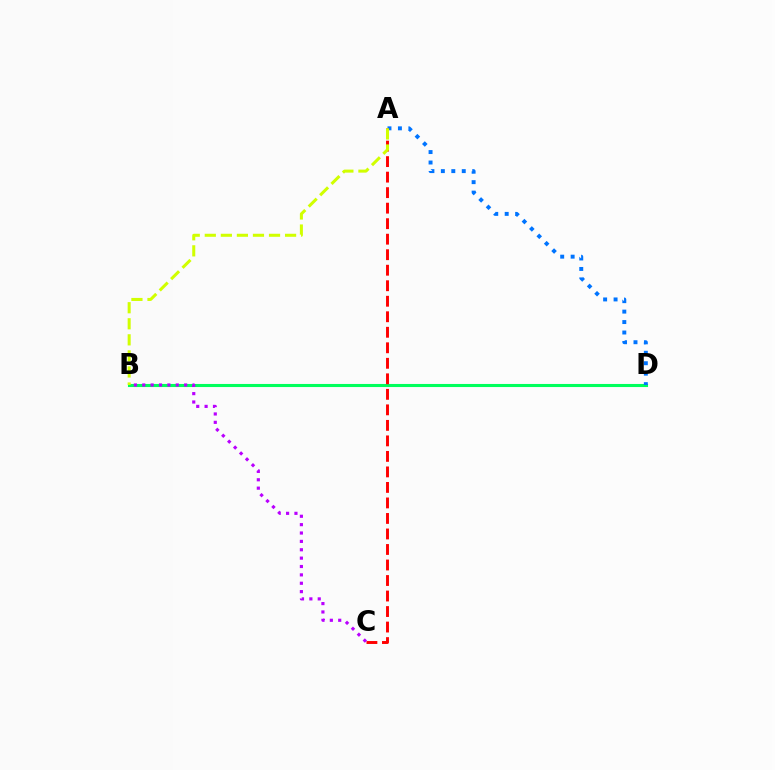{('B', 'D'): [{'color': '#00ff5c', 'line_style': 'solid', 'thickness': 2.22}], ('A', 'D'): [{'color': '#0074ff', 'line_style': 'dotted', 'thickness': 2.84}], ('A', 'C'): [{'color': '#ff0000', 'line_style': 'dashed', 'thickness': 2.11}], ('B', 'C'): [{'color': '#b900ff', 'line_style': 'dotted', 'thickness': 2.27}], ('A', 'B'): [{'color': '#d1ff00', 'line_style': 'dashed', 'thickness': 2.18}]}